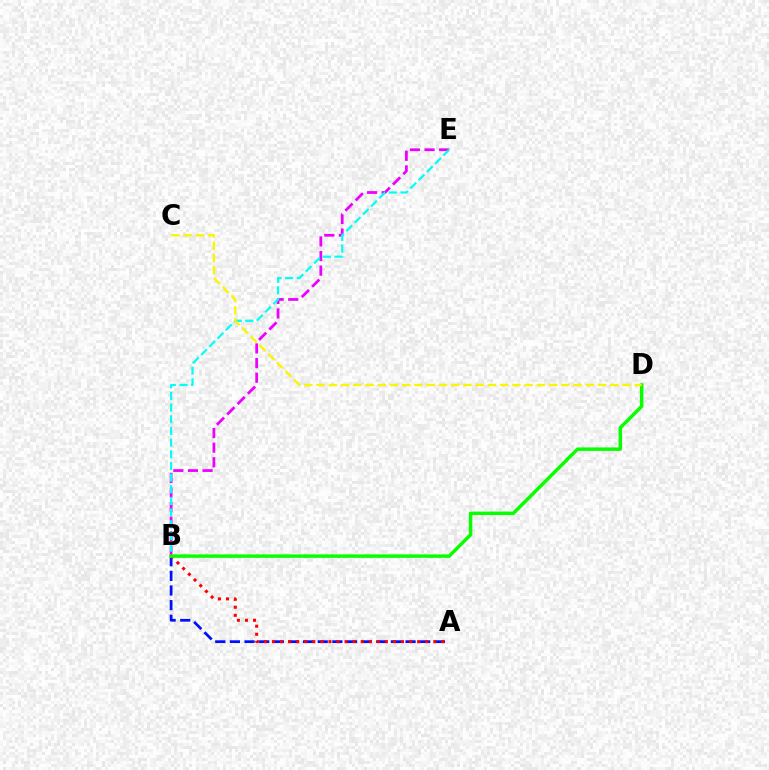{('B', 'E'): [{'color': '#ee00ff', 'line_style': 'dashed', 'thickness': 1.99}, {'color': '#00fff6', 'line_style': 'dashed', 'thickness': 1.58}], ('A', 'B'): [{'color': '#0010ff', 'line_style': 'dashed', 'thickness': 1.99}, {'color': '#ff0000', 'line_style': 'dotted', 'thickness': 2.19}], ('B', 'D'): [{'color': '#08ff00', 'line_style': 'solid', 'thickness': 2.5}], ('C', 'D'): [{'color': '#fcf500', 'line_style': 'dashed', 'thickness': 1.66}]}